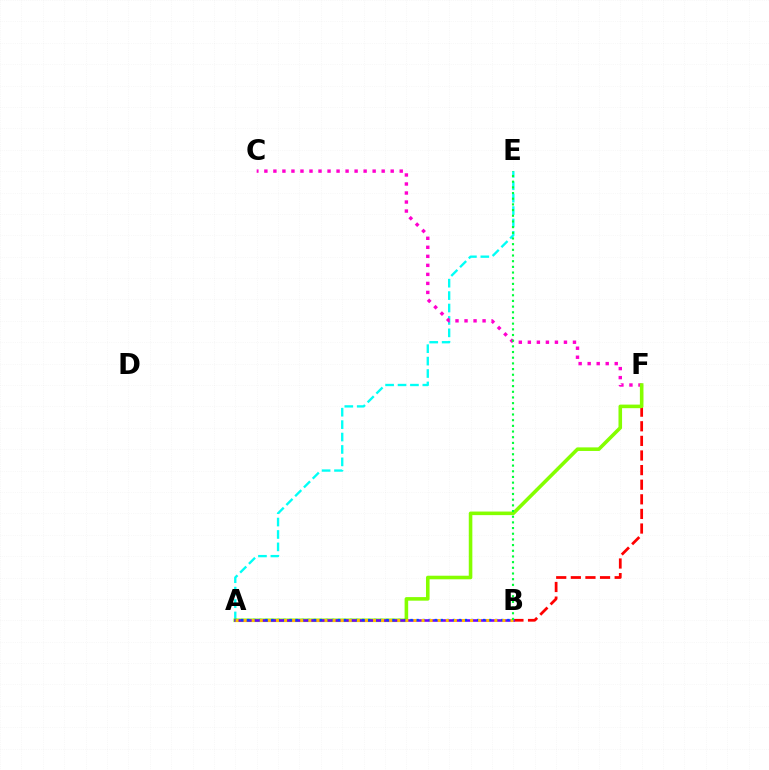{('A', 'E'): [{'color': '#00fff6', 'line_style': 'dashed', 'thickness': 1.69}], ('B', 'F'): [{'color': '#ff0000', 'line_style': 'dashed', 'thickness': 1.98}], ('C', 'F'): [{'color': '#ff00cf', 'line_style': 'dotted', 'thickness': 2.45}], ('A', 'F'): [{'color': '#84ff00', 'line_style': 'solid', 'thickness': 2.58}], ('A', 'B'): [{'color': '#7200ff', 'line_style': 'solid', 'thickness': 1.86}, {'color': '#004bff', 'line_style': 'dotted', 'thickness': 1.64}, {'color': '#ffbd00', 'line_style': 'dotted', 'thickness': 2.2}], ('B', 'E'): [{'color': '#00ff39', 'line_style': 'dotted', 'thickness': 1.54}]}